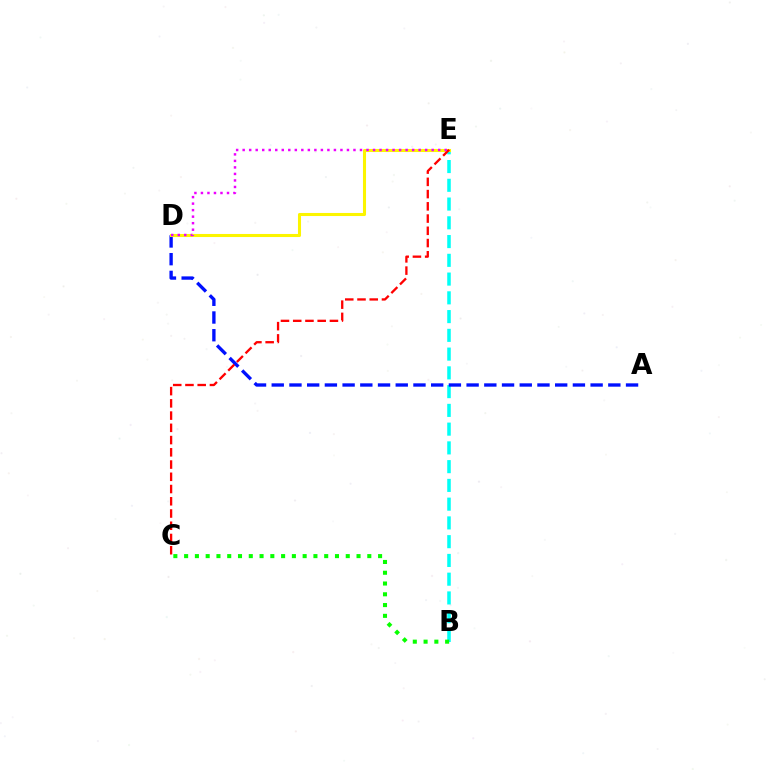{('B', 'E'): [{'color': '#00fff6', 'line_style': 'dashed', 'thickness': 2.55}], ('A', 'D'): [{'color': '#0010ff', 'line_style': 'dashed', 'thickness': 2.41}], ('D', 'E'): [{'color': '#fcf500', 'line_style': 'solid', 'thickness': 2.2}, {'color': '#ee00ff', 'line_style': 'dotted', 'thickness': 1.77}], ('B', 'C'): [{'color': '#08ff00', 'line_style': 'dotted', 'thickness': 2.93}], ('C', 'E'): [{'color': '#ff0000', 'line_style': 'dashed', 'thickness': 1.66}]}